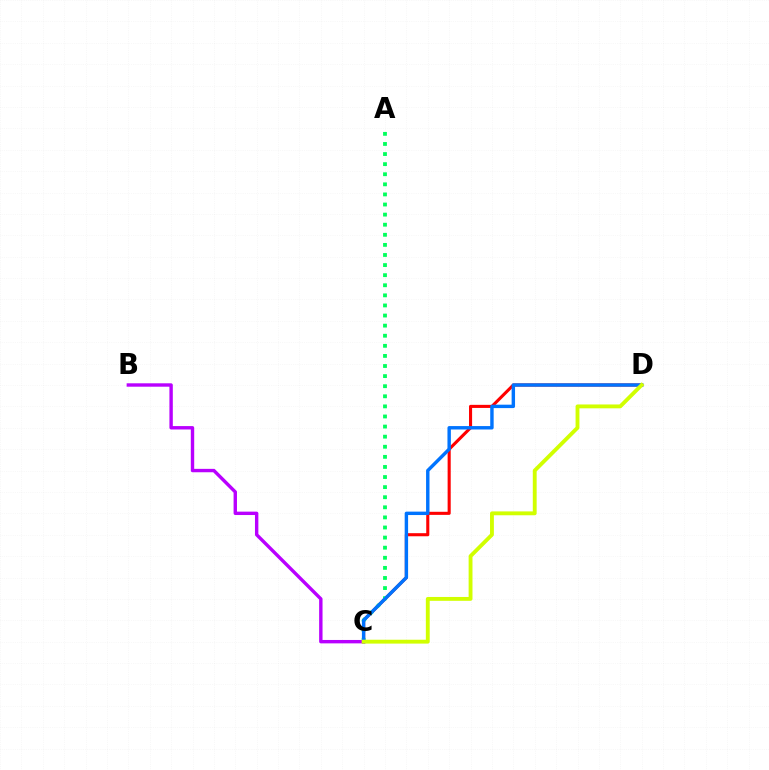{('C', 'D'): [{'color': '#ff0000', 'line_style': 'solid', 'thickness': 2.22}, {'color': '#0074ff', 'line_style': 'solid', 'thickness': 2.46}, {'color': '#d1ff00', 'line_style': 'solid', 'thickness': 2.78}], ('A', 'C'): [{'color': '#00ff5c', 'line_style': 'dotted', 'thickness': 2.74}], ('B', 'C'): [{'color': '#b900ff', 'line_style': 'solid', 'thickness': 2.44}]}